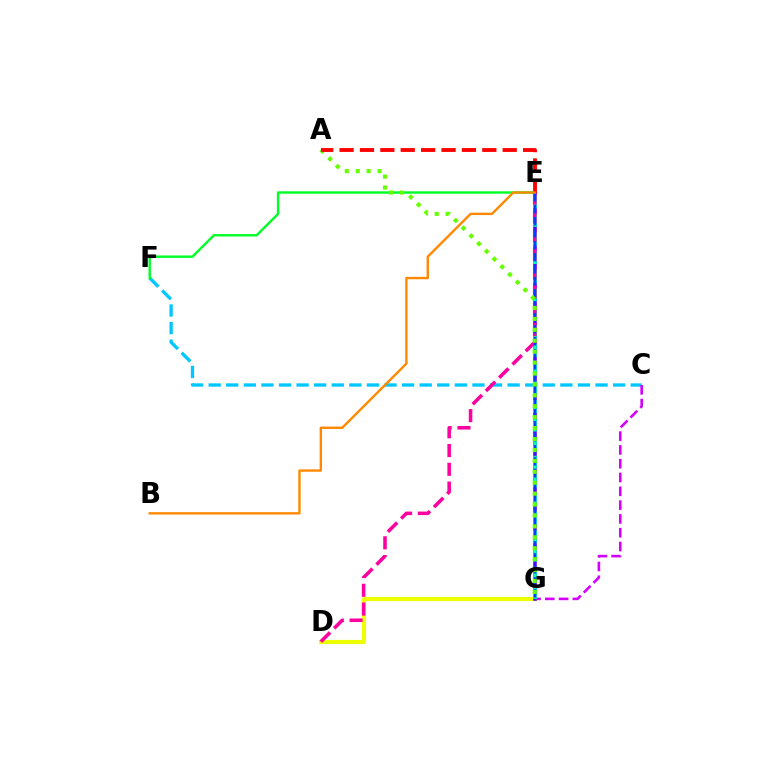{('C', 'F'): [{'color': '#00c7ff', 'line_style': 'dashed', 'thickness': 2.39}], ('C', 'G'): [{'color': '#d600ff', 'line_style': 'dashed', 'thickness': 1.87}], ('D', 'G'): [{'color': '#eeff00', 'line_style': 'solid', 'thickness': 2.99}], ('E', 'G'): [{'color': '#4f00ff', 'line_style': 'solid', 'thickness': 2.55}, {'color': '#00ffaf', 'line_style': 'dashed', 'thickness': 2.53}, {'color': '#003fff', 'line_style': 'dashed', 'thickness': 1.63}], ('E', 'F'): [{'color': '#00ff27', 'line_style': 'solid', 'thickness': 1.73}], ('D', 'E'): [{'color': '#ff00a0', 'line_style': 'dashed', 'thickness': 2.55}], ('A', 'G'): [{'color': '#66ff00', 'line_style': 'dotted', 'thickness': 2.97}], ('A', 'E'): [{'color': '#ff0000', 'line_style': 'dashed', 'thickness': 2.77}], ('B', 'E'): [{'color': '#ff8800', 'line_style': 'solid', 'thickness': 1.7}]}